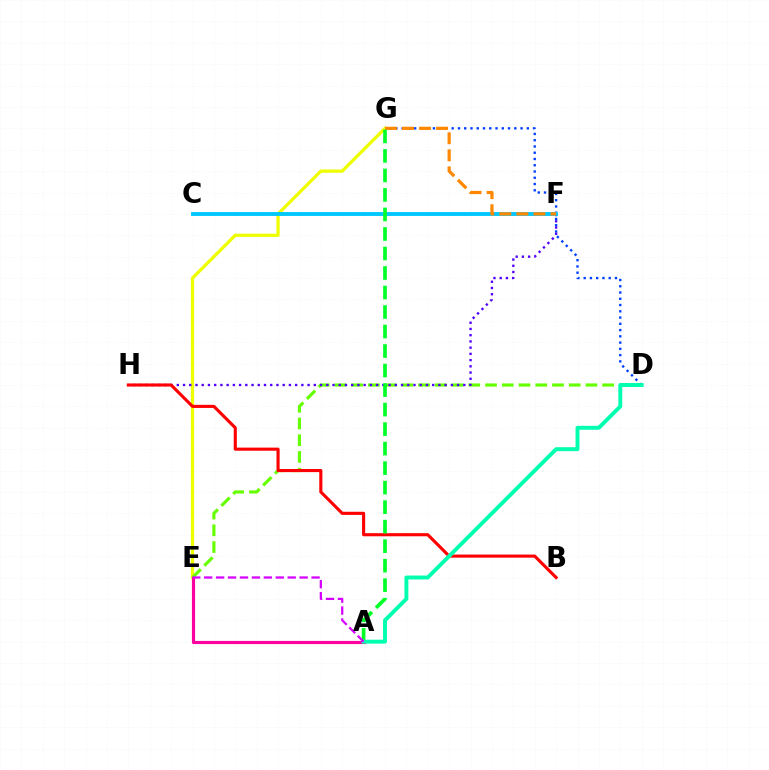{('E', 'G'): [{'color': '#eeff00', 'line_style': 'solid', 'thickness': 2.35}], ('D', 'E'): [{'color': '#66ff00', 'line_style': 'dashed', 'thickness': 2.27}], ('A', 'E'): [{'color': '#ff00a0', 'line_style': 'solid', 'thickness': 2.27}, {'color': '#d600ff', 'line_style': 'dashed', 'thickness': 1.62}], ('D', 'G'): [{'color': '#003fff', 'line_style': 'dotted', 'thickness': 1.7}], ('F', 'H'): [{'color': '#4f00ff', 'line_style': 'dotted', 'thickness': 1.69}], ('C', 'F'): [{'color': '#00c7ff', 'line_style': 'solid', 'thickness': 2.78}], ('F', 'G'): [{'color': '#ff8800', 'line_style': 'dashed', 'thickness': 2.31}], ('B', 'H'): [{'color': '#ff0000', 'line_style': 'solid', 'thickness': 2.24}], ('A', 'G'): [{'color': '#00ff27', 'line_style': 'dashed', 'thickness': 2.65}], ('A', 'D'): [{'color': '#00ffaf', 'line_style': 'solid', 'thickness': 2.81}]}